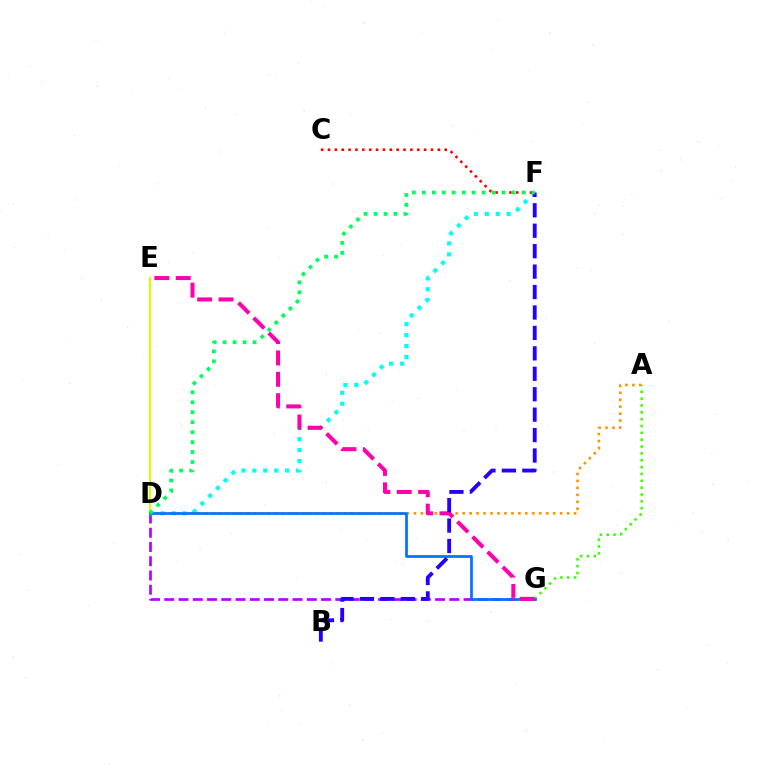{('A', 'D'): [{'color': '#ff9400', 'line_style': 'dotted', 'thickness': 1.89}], ('D', 'G'): [{'color': '#b900ff', 'line_style': 'dashed', 'thickness': 1.94}, {'color': '#0074ff', 'line_style': 'solid', 'thickness': 1.97}], ('D', 'F'): [{'color': '#00fff6', 'line_style': 'dotted', 'thickness': 2.97}, {'color': '#00ff5c', 'line_style': 'dotted', 'thickness': 2.71}], ('D', 'E'): [{'color': '#d1ff00', 'line_style': 'solid', 'thickness': 1.52}], ('C', 'F'): [{'color': '#ff0000', 'line_style': 'dotted', 'thickness': 1.87}], ('A', 'G'): [{'color': '#3dff00', 'line_style': 'dotted', 'thickness': 1.86}], ('E', 'G'): [{'color': '#ff00ac', 'line_style': 'dashed', 'thickness': 2.9}], ('B', 'F'): [{'color': '#2500ff', 'line_style': 'dashed', 'thickness': 2.78}]}